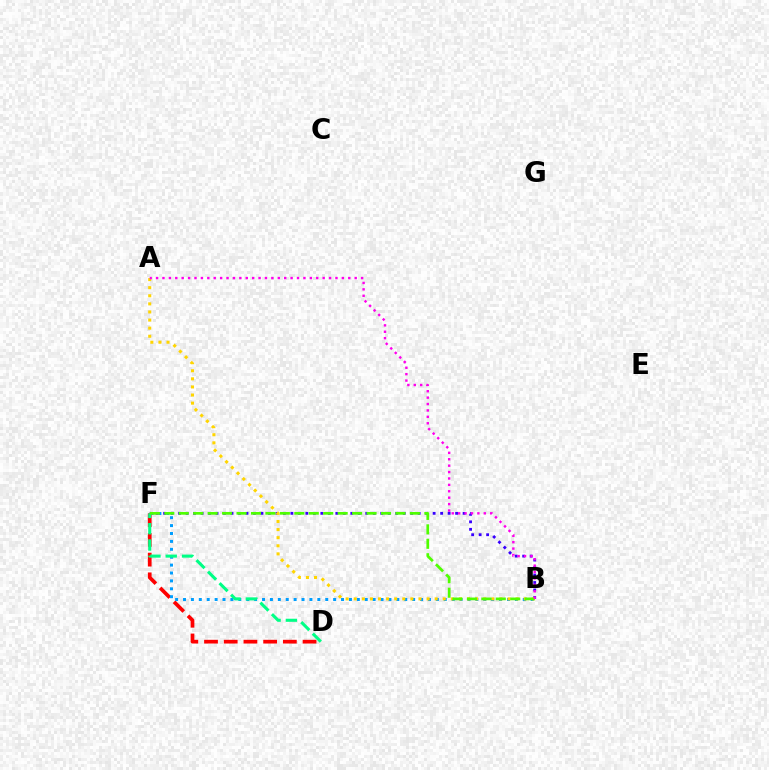{('B', 'F'): [{'color': '#3700ff', 'line_style': 'dotted', 'thickness': 2.03}, {'color': '#009eff', 'line_style': 'dotted', 'thickness': 2.15}, {'color': '#4fff00', 'line_style': 'dashed', 'thickness': 1.96}], ('D', 'F'): [{'color': '#ff0000', 'line_style': 'dashed', 'thickness': 2.68}, {'color': '#00ff86', 'line_style': 'dashed', 'thickness': 2.21}], ('A', 'B'): [{'color': '#ffd500', 'line_style': 'dotted', 'thickness': 2.2}, {'color': '#ff00ed', 'line_style': 'dotted', 'thickness': 1.74}]}